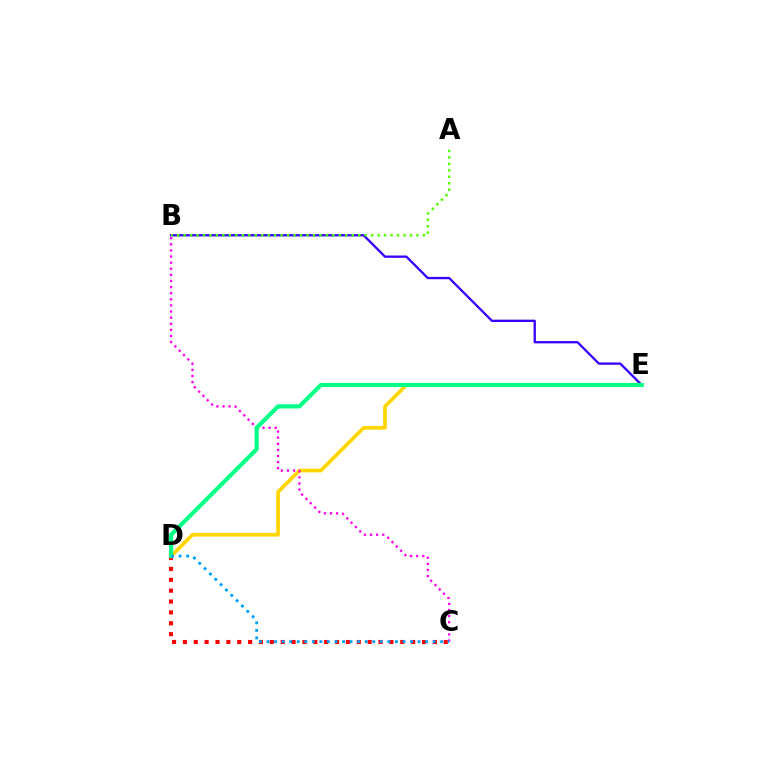{('B', 'E'): [{'color': '#3700ff', 'line_style': 'solid', 'thickness': 1.67}], ('D', 'E'): [{'color': '#ffd500', 'line_style': 'solid', 'thickness': 2.66}, {'color': '#00ff86', 'line_style': 'solid', 'thickness': 2.98}], ('B', 'C'): [{'color': '#ff00ed', 'line_style': 'dotted', 'thickness': 1.66}], ('C', 'D'): [{'color': '#ff0000', 'line_style': 'dotted', 'thickness': 2.95}, {'color': '#009eff', 'line_style': 'dotted', 'thickness': 2.05}], ('A', 'B'): [{'color': '#4fff00', 'line_style': 'dotted', 'thickness': 1.76}]}